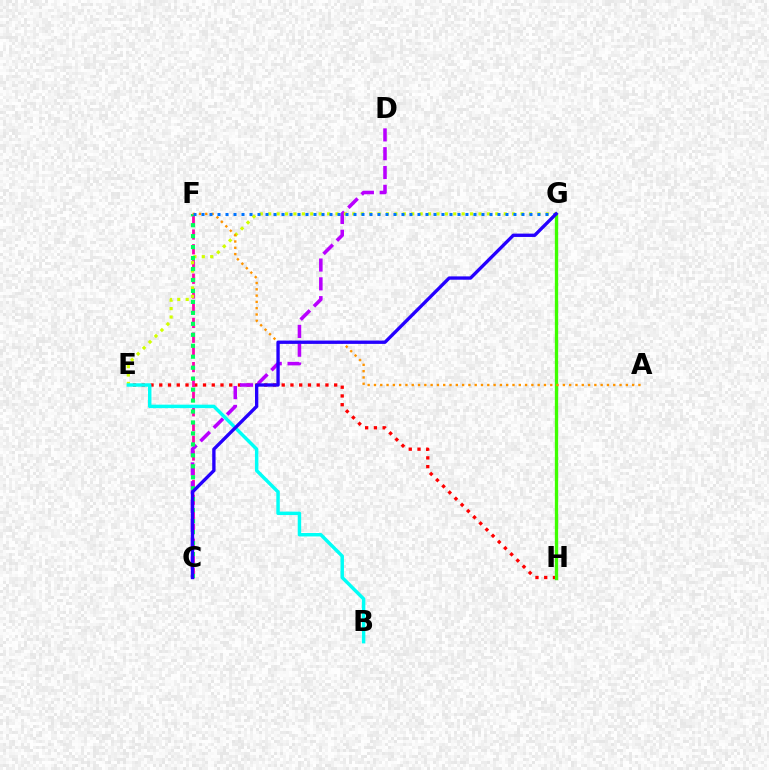{('E', 'H'): [{'color': '#ff0000', 'line_style': 'dotted', 'thickness': 2.38}], ('C', 'F'): [{'color': '#ff00ac', 'line_style': 'dashed', 'thickness': 2.0}, {'color': '#00ff5c', 'line_style': 'dotted', 'thickness': 2.98}], ('C', 'D'): [{'color': '#b900ff', 'line_style': 'dashed', 'thickness': 2.55}], ('E', 'G'): [{'color': '#d1ff00', 'line_style': 'dotted', 'thickness': 2.29}], ('G', 'H'): [{'color': '#3dff00', 'line_style': 'solid', 'thickness': 2.39}], ('A', 'F'): [{'color': '#ff9400', 'line_style': 'dotted', 'thickness': 1.71}], ('F', 'G'): [{'color': '#0074ff', 'line_style': 'dotted', 'thickness': 2.17}], ('B', 'E'): [{'color': '#00fff6', 'line_style': 'solid', 'thickness': 2.48}], ('C', 'G'): [{'color': '#2500ff', 'line_style': 'solid', 'thickness': 2.4}]}